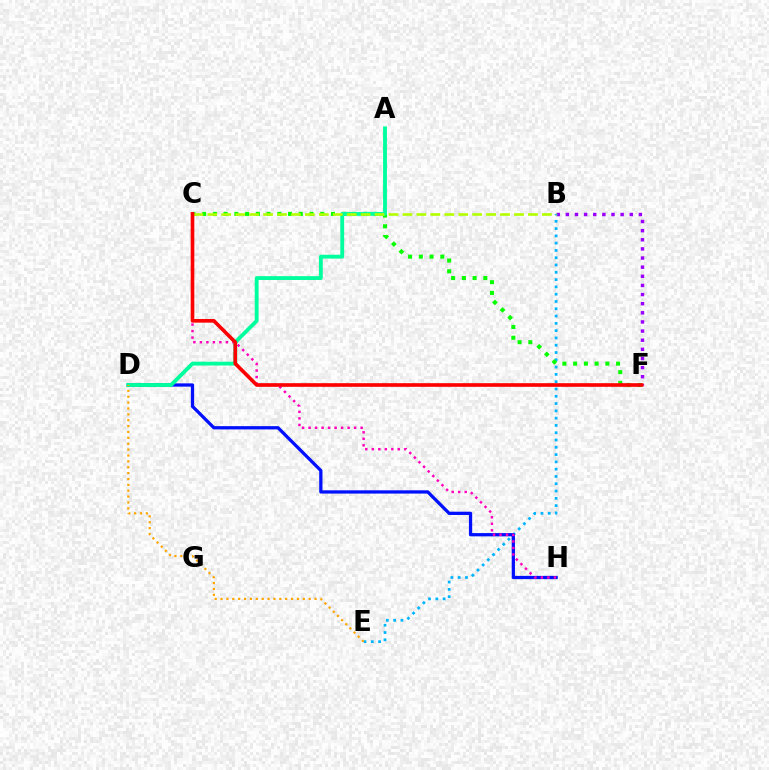{('B', 'F'): [{'color': '#9b00ff', 'line_style': 'dotted', 'thickness': 2.48}], ('B', 'E'): [{'color': '#00b5ff', 'line_style': 'dotted', 'thickness': 1.98}], ('D', 'H'): [{'color': '#0010ff', 'line_style': 'solid', 'thickness': 2.35}], ('C', 'H'): [{'color': '#ff00bd', 'line_style': 'dotted', 'thickness': 1.77}], ('C', 'F'): [{'color': '#08ff00', 'line_style': 'dotted', 'thickness': 2.92}, {'color': '#ff0000', 'line_style': 'solid', 'thickness': 2.62}], ('A', 'D'): [{'color': '#00ff9d', 'line_style': 'solid', 'thickness': 2.77}], ('B', 'C'): [{'color': '#b3ff00', 'line_style': 'dashed', 'thickness': 1.89}], ('D', 'E'): [{'color': '#ffa500', 'line_style': 'dotted', 'thickness': 1.6}]}